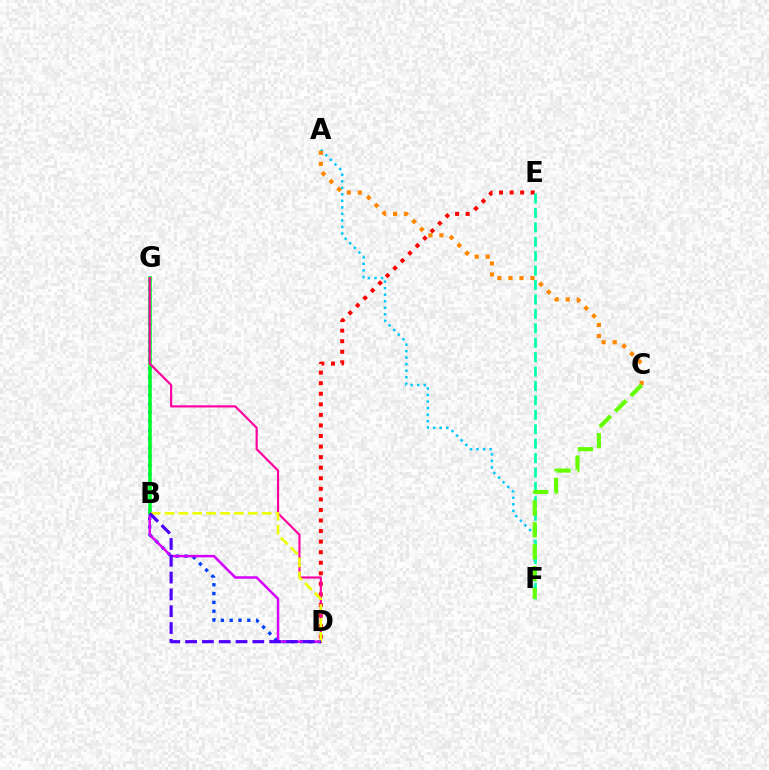{('D', 'G'): [{'color': '#003fff', 'line_style': 'dotted', 'thickness': 2.39}, {'color': '#ff00a0', 'line_style': 'solid', 'thickness': 1.55}], ('D', 'E'): [{'color': '#ff0000', 'line_style': 'dotted', 'thickness': 2.87}], ('A', 'F'): [{'color': '#00c7ff', 'line_style': 'dotted', 'thickness': 1.77}], ('B', 'D'): [{'color': '#d600ff', 'line_style': 'solid', 'thickness': 1.81}, {'color': '#eeff00', 'line_style': 'dashed', 'thickness': 1.88}, {'color': '#4f00ff', 'line_style': 'dashed', 'thickness': 2.28}], ('E', 'F'): [{'color': '#00ffaf', 'line_style': 'dashed', 'thickness': 1.96}], ('B', 'G'): [{'color': '#00ff27', 'line_style': 'solid', 'thickness': 2.55}], ('A', 'C'): [{'color': '#ff8800', 'line_style': 'dotted', 'thickness': 3.0}], ('C', 'F'): [{'color': '#66ff00', 'line_style': 'dashed', 'thickness': 2.98}]}